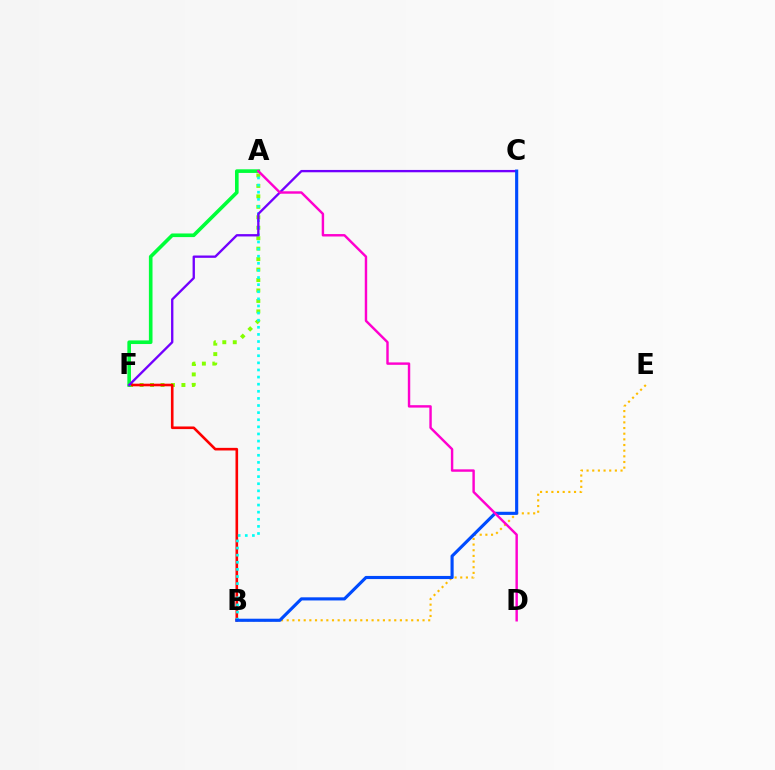{('B', 'E'): [{'color': '#ffbd00', 'line_style': 'dotted', 'thickness': 1.54}], ('A', 'F'): [{'color': '#84ff00', 'line_style': 'dotted', 'thickness': 2.84}, {'color': '#00ff39', 'line_style': 'solid', 'thickness': 2.61}], ('B', 'F'): [{'color': '#ff0000', 'line_style': 'solid', 'thickness': 1.89}], ('A', 'B'): [{'color': '#00fff6', 'line_style': 'dotted', 'thickness': 1.93}], ('C', 'F'): [{'color': '#7200ff', 'line_style': 'solid', 'thickness': 1.68}], ('B', 'C'): [{'color': '#004bff', 'line_style': 'solid', 'thickness': 2.25}], ('A', 'D'): [{'color': '#ff00cf', 'line_style': 'solid', 'thickness': 1.75}]}